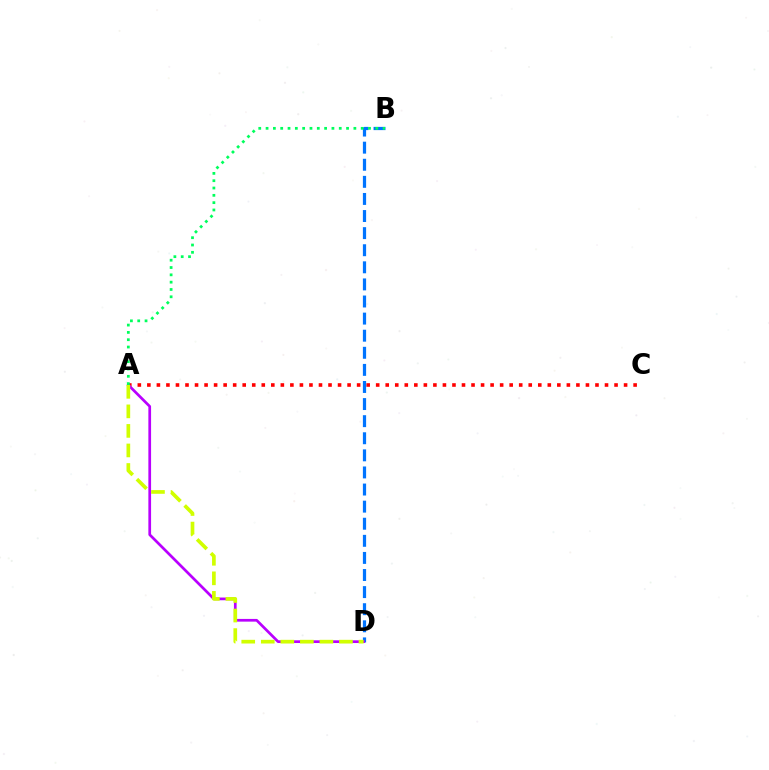{('A', 'C'): [{'color': '#ff0000', 'line_style': 'dotted', 'thickness': 2.59}], ('B', 'D'): [{'color': '#0074ff', 'line_style': 'dashed', 'thickness': 2.32}], ('A', 'D'): [{'color': '#b900ff', 'line_style': 'solid', 'thickness': 1.95}, {'color': '#d1ff00', 'line_style': 'dashed', 'thickness': 2.65}], ('A', 'B'): [{'color': '#00ff5c', 'line_style': 'dotted', 'thickness': 1.99}]}